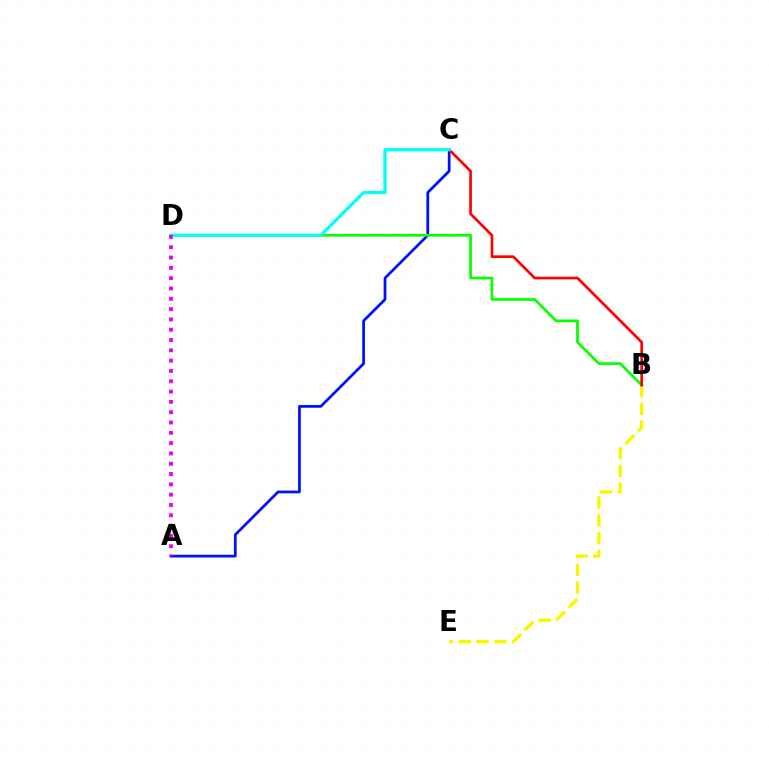{('A', 'C'): [{'color': '#0010ff', 'line_style': 'solid', 'thickness': 1.97}], ('B', 'E'): [{'color': '#fcf500', 'line_style': 'dashed', 'thickness': 2.41}], ('B', 'D'): [{'color': '#08ff00', 'line_style': 'solid', 'thickness': 1.97}], ('B', 'C'): [{'color': '#ff0000', 'line_style': 'solid', 'thickness': 1.92}], ('C', 'D'): [{'color': '#00fff6', 'line_style': 'solid', 'thickness': 2.32}], ('A', 'D'): [{'color': '#ee00ff', 'line_style': 'dotted', 'thickness': 2.8}]}